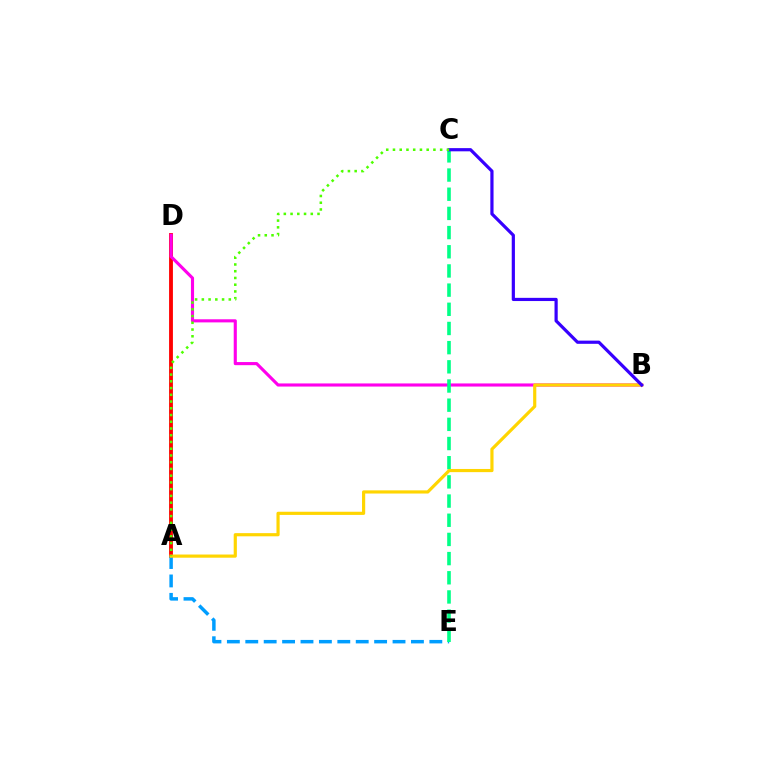{('A', 'D'): [{'color': '#ff0000', 'line_style': 'solid', 'thickness': 2.76}], ('B', 'D'): [{'color': '#ff00ed', 'line_style': 'solid', 'thickness': 2.24}], ('A', 'E'): [{'color': '#009eff', 'line_style': 'dashed', 'thickness': 2.5}], ('C', 'E'): [{'color': '#00ff86', 'line_style': 'dashed', 'thickness': 2.61}], ('A', 'B'): [{'color': '#ffd500', 'line_style': 'solid', 'thickness': 2.28}], ('B', 'C'): [{'color': '#3700ff', 'line_style': 'solid', 'thickness': 2.3}], ('A', 'C'): [{'color': '#4fff00', 'line_style': 'dotted', 'thickness': 1.83}]}